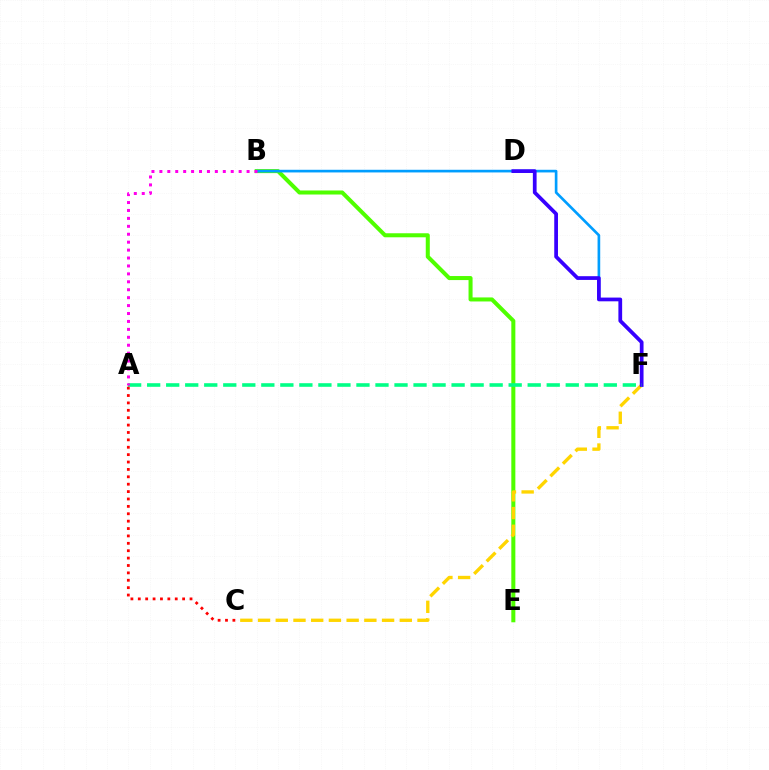{('B', 'E'): [{'color': '#4fff00', 'line_style': 'solid', 'thickness': 2.9}], ('C', 'F'): [{'color': '#ffd500', 'line_style': 'dashed', 'thickness': 2.41}], ('B', 'F'): [{'color': '#009eff', 'line_style': 'solid', 'thickness': 1.91}], ('D', 'F'): [{'color': '#3700ff', 'line_style': 'solid', 'thickness': 2.69}], ('A', 'F'): [{'color': '#00ff86', 'line_style': 'dashed', 'thickness': 2.58}], ('A', 'C'): [{'color': '#ff0000', 'line_style': 'dotted', 'thickness': 2.01}], ('A', 'B'): [{'color': '#ff00ed', 'line_style': 'dotted', 'thickness': 2.15}]}